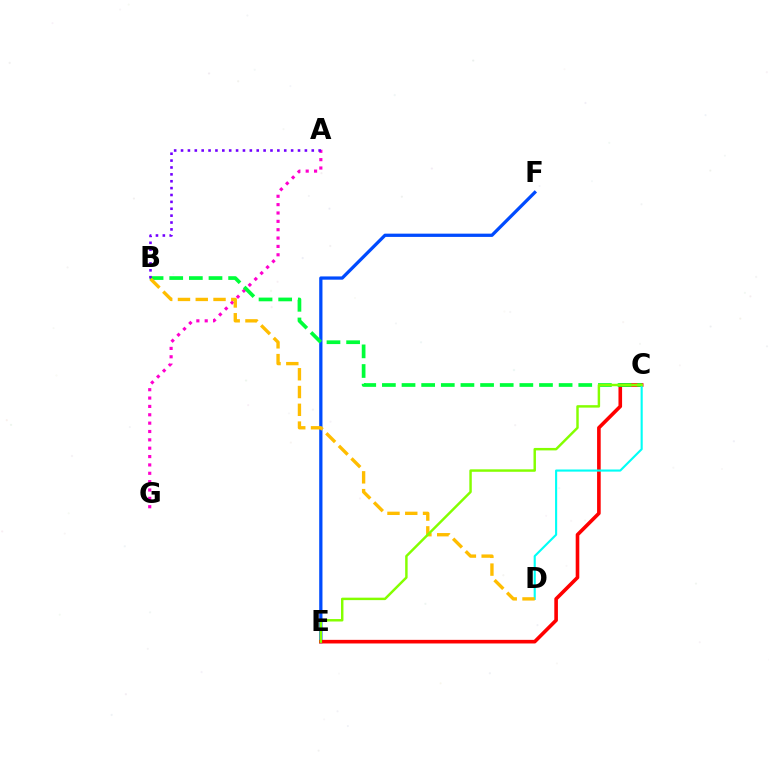{('E', 'F'): [{'color': '#004bff', 'line_style': 'solid', 'thickness': 2.35}], ('A', 'G'): [{'color': '#ff00cf', 'line_style': 'dotted', 'thickness': 2.27}], ('C', 'E'): [{'color': '#ff0000', 'line_style': 'solid', 'thickness': 2.6}, {'color': '#84ff00', 'line_style': 'solid', 'thickness': 1.77}], ('B', 'C'): [{'color': '#00ff39', 'line_style': 'dashed', 'thickness': 2.67}], ('A', 'B'): [{'color': '#7200ff', 'line_style': 'dotted', 'thickness': 1.87}], ('C', 'D'): [{'color': '#00fff6', 'line_style': 'solid', 'thickness': 1.53}], ('B', 'D'): [{'color': '#ffbd00', 'line_style': 'dashed', 'thickness': 2.41}]}